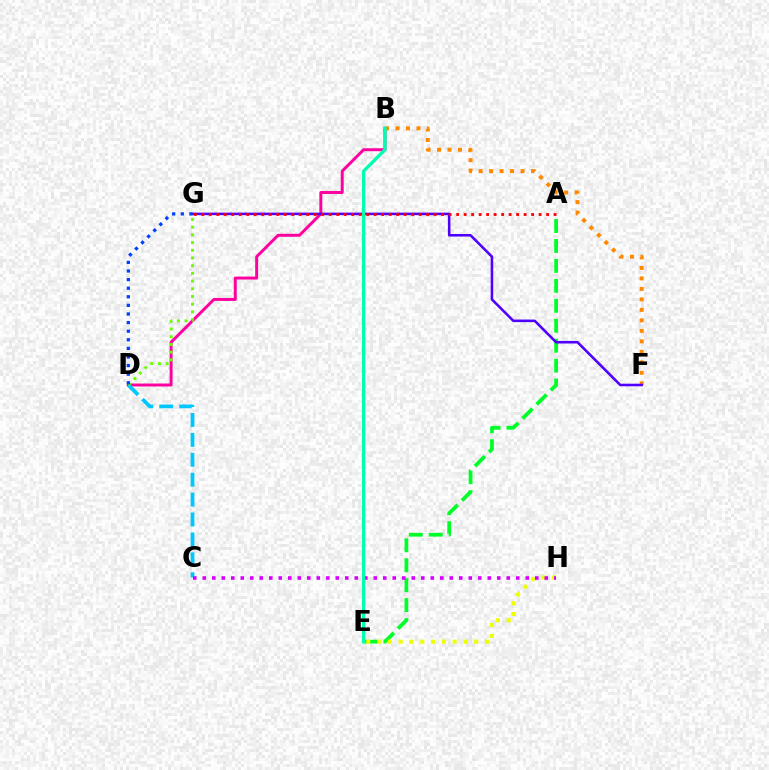{('A', 'E'): [{'color': '#00ff27', 'line_style': 'dashed', 'thickness': 2.71}], ('B', 'D'): [{'color': '#ff00a0', 'line_style': 'solid', 'thickness': 2.13}], ('C', 'D'): [{'color': '#00c7ff', 'line_style': 'dashed', 'thickness': 2.7}], ('B', 'F'): [{'color': '#ff8800', 'line_style': 'dotted', 'thickness': 2.85}], ('D', 'G'): [{'color': '#66ff00', 'line_style': 'dotted', 'thickness': 2.09}, {'color': '#003fff', 'line_style': 'dotted', 'thickness': 2.34}], ('F', 'G'): [{'color': '#4f00ff', 'line_style': 'solid', 'thickness': 1.84}], ('E', 'H'): [{'color': '#eeff00', 'line_style': 'dotted', 'thickness': 2.93}], ('A', 'G'): [{'color': '#ff0000', 'line_style': 'dotted', 'thickness': 2.04}], ('C', 'H'): [{'color': '#d600ff', 'line_style': 'dotted', 'thickness': 2.58}], ('B', 'E'): [{'color': '#00ffaf', 'line_style': 'solid', 'thickness': 2.4}]}